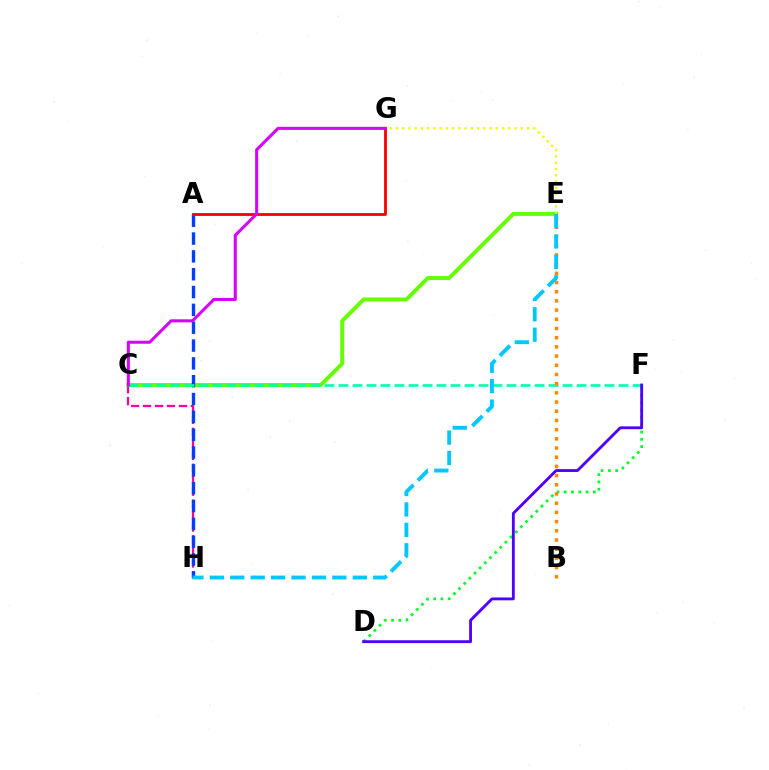{('C', 'H'): [{'color': '#ff00a0', 'line_style': 'dashed', 'thickness': 1.63}], ('C', 'E'): [{'color': '#66ff00', 'line_style': 'solid', 'thickness': 2.84}], ('D', 'F'): [{'color': '#00ff27', 'line_style': 'dotted', 'thickness': 1.98}, {'color': '#4f00ff', 'line_style': 'solid', 'thickness': 2.05}], ('A', 'H'): [{'color': '#003fff', 'line_style': 'dashed', 'thickness': 2.42}], ('E', 'G'): [{'color': '#eeff00', 'line_style': 'dotted', 'thickness': 1.7}], ('C', 'F'): [{'color': '#00ffaf', 'line_style': 'dashed', 'thickness': 1.9}], ('A', 'G'): [{'color': '#ff0000', 'line_style': 'solid', 'thickness': 2.03}], ('B', 'E'): [{'color': '#ff8800', 'line_style': 'dotted', 'thickness': 2.5}], ('C', 'G'): [{'color': '#d600ff', 'line_style': 'solid', 'thickness': 2.2}], ('E', 'H'): [{'color': '#00c7ff', 'line_style': 'dashed', 'thickness': 2.77}]}